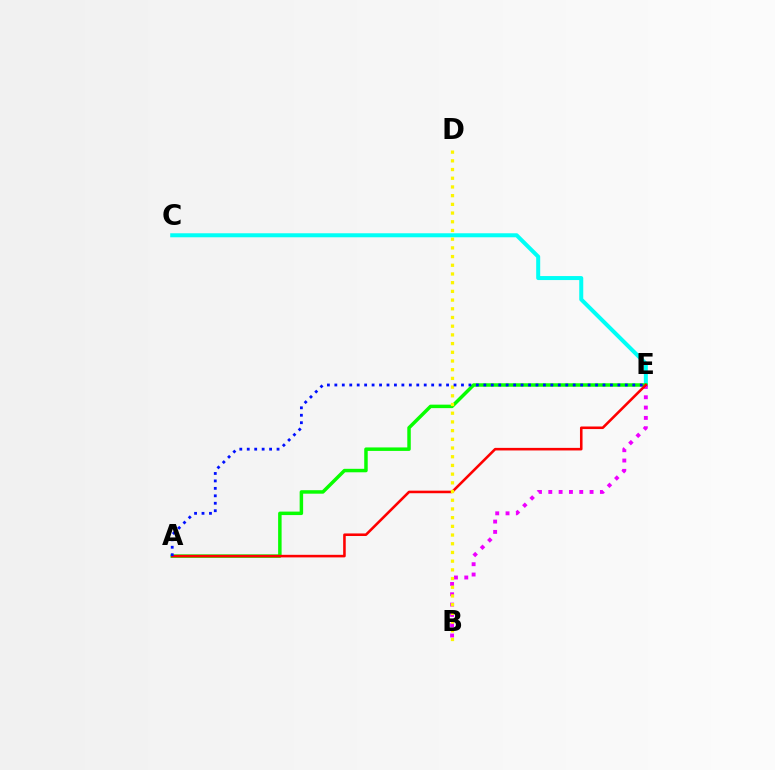{('C', 'E'): [{'color': '#00fff6', 'line_style': 'solid', 'thickness': 2.89}], ('A', 'E'): [{'color': '#08ff00', 'line_style': 'solid', 'thickness': 2.5}, {'color': '#ff0000', 'line_style': 'solid', 'thickness': 1.85}, {'color': '#0010ff', 'line_style': 'dotted', 'thickness': 2.02}], ('B', 'E'): [{'color': '#ee00ff', 'line_style': 'dotted', 'thickness': 2.8}], ('B', 'D'): [{'color': '#fcf500', 'line_style': 'dotted', 'thickness': 2.36}]}